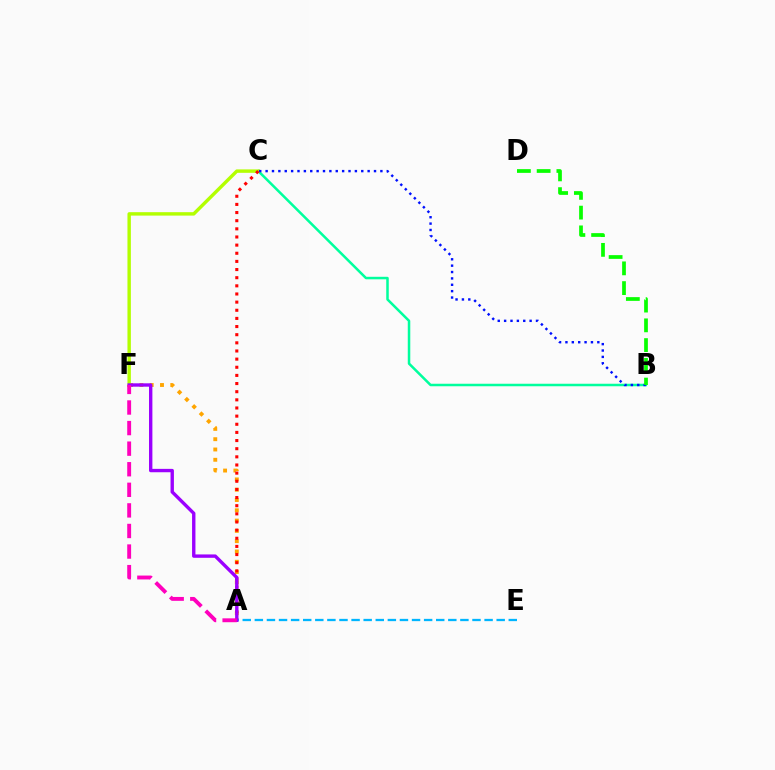{('B', 'C'): [{'color': '#00ff9d', 'line_style': 'solid', 'thickness': 1.81}, {'color': '#0010ff', 'line_style': 'dotted', 'thickness': 1.73}], ('A', 'F'): [{'color': '#ffa500', 'line_style': 'dotted', 'thickness': 2.8}, {'color': '#9b00ff', 'line_style': 'solid', 'thickness': 2.43}, {'color': '#ff00bd', 'line_style': 'dashed', 'thickness': 2.8}], ('C', 'F'): [{'color': '#b3ff00', 'line_style': 'solid', 'thickness': 2.46}], ('A', 'C'): [{'color': '#ff0000', 'line_style': 'dotted', 'thickness': 2.21}], ('A', 'E'): [{'color': '#00b5ff', 'line_style': 'dashed', 'thickness': 1.64}], ('B', 'D'): [{'color': '#08ff00', 'line_style': 'dashed', 'thickness': 2.68}]}